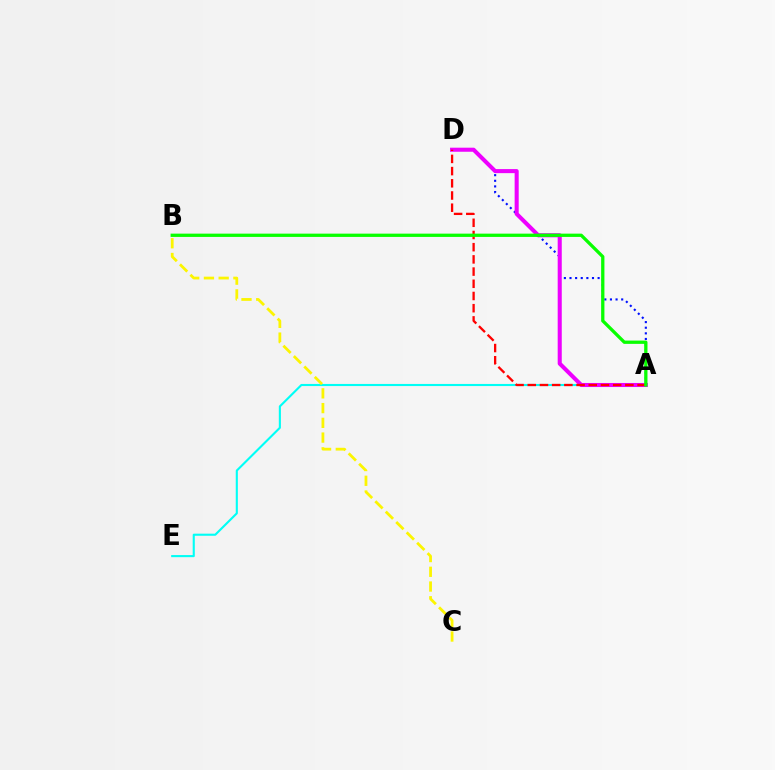{('A', 'D'): [{'color': '#0010ff', 'line_style': 'dotted', 'thickness': 1.53}, {'color': '#ee00ff', 'line_style': 'solid', 'thickness': 2.92}, {'color': '#ff0000', 'line_style': 'dashed', 'thickness': 1.66}], ('A', 'E'): [{'color': '#00fff6', 'line_style': 'solid', 'thickness': 1.52}], ('B', 'C'): [{'color': '#fcf500', 'line_style': 'dashed', 'thickness': 2.0}], ('A', 'B'): [{'color': '#08ff00', 'line_style': 'solid', 'thickness': 2.36}]}